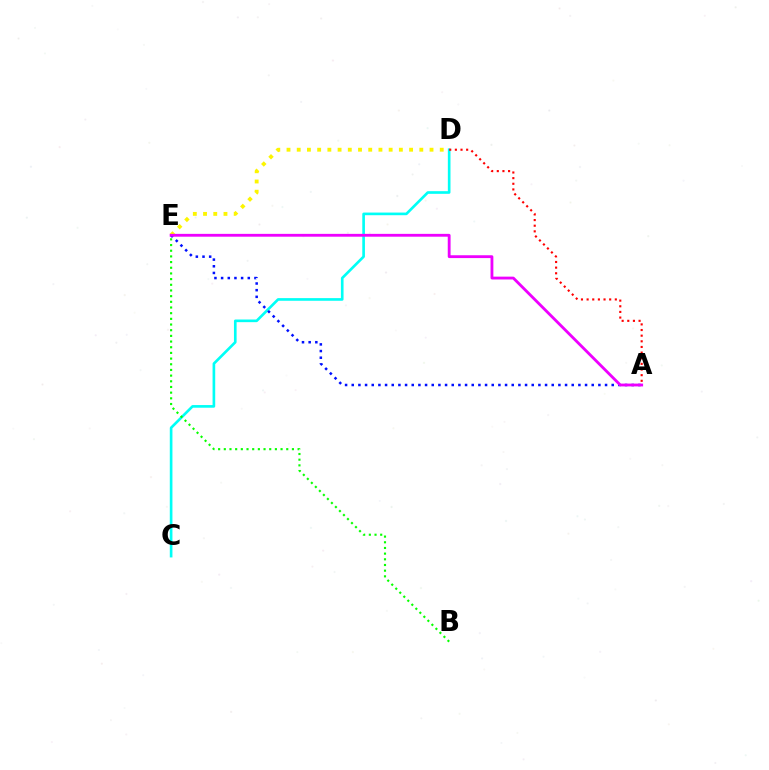{('D', 'E'): [{'color': '#fcf500', 'line_style': 'dotted', 'thickness': 2.78}], ('C', 'D'): [{'color': '#00fff6', 'line_style': 'solid', 'thickness': 1.91}], ('A', 'E'): [{'color': '#0010ff', 'line_style': 'dotted', 'thickness': 1.81}, {'color': '#ee00ff', 'line_style': 'solid', 'thickness': 2.04}], ('B', 'E'): [{'color': '#08ff00', 'line_style': 'dotted', 'thickness': 1.54}], ('A', 'D'): [{'color': '#ff0000', 'line_style': 'dotted', 'thickness': 1.53}]}